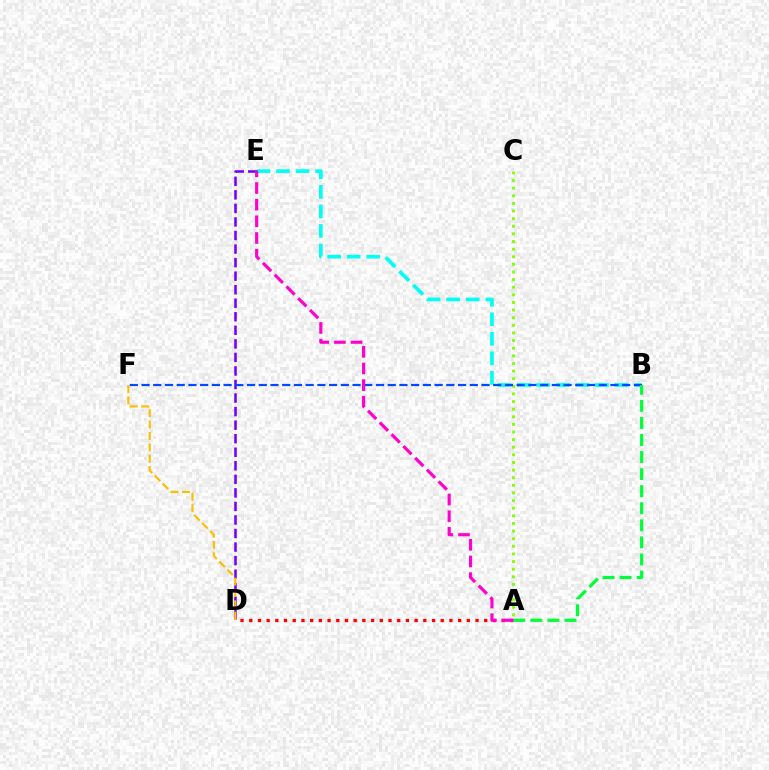{('A', 'C'): [{'color': '#84ff00', 'line_style': 'dotted', 'thickness': 2.07}], ('B', 'E'): [{'color': '#00fff6', 'line_style': 'dashed', 'thickness': 2.65}], ('A', 'D'): [{'color': '#ff0000', 'line_style': 'dotted', 'thickness': 2.36}], ('D', 'E'): [{'color': '#7200ff', 'line_style': 'dashed', 'thickness': 1.84}], ('B', 'F'): [{'color': '#004bff', 'line_style': 'dashed', 'thickness': 1.59}], ('D', 'F'): [{'color': '#ffbd00', 'line_style': 'dashed', 'thickness': 1.55}], ('A', 'B'): [{'color': '#00ff39', 'line_style': 'dashed', 'thickness': 2.32}], ('A', 'E'): [{'color': '#ff00cf', 'line_style': 'dashed', 'thickness': 2.26}]}